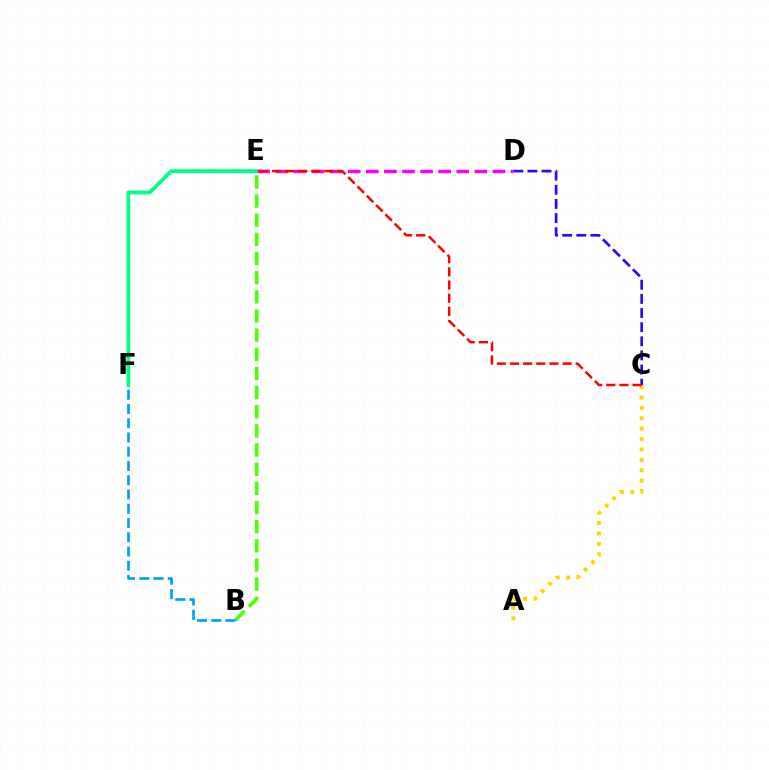{('A', 'C'): [{'color': '#ffd500', 'line_style': 'dotted', 'thickness': 2.82}], ('B', 'E'): [{'color': '#4fff00', 'line_style': 'dashed', 'thickness': 2.6}], ('E', 'F'): [{'color': '#00ff86', 'line_style': 'solid', 'thickness': 2.72}], ('C', 'D'): [{'color': '#3700ff', 'line_style': 'dashed', 'thickness': 1.92}], ('D', 'E'): [{'color': '#ff00ed', 'line_style': 'dashed', 'thickness': 2.46}], ('B', 'F'): [{'color': '#009eff', 'line_style': 'dashed', 'thickness': 1.94}], ('C', 'E'): [{'color': '#ff0000', 'line_style': 'dashed', 'thickness': 1.79}]}